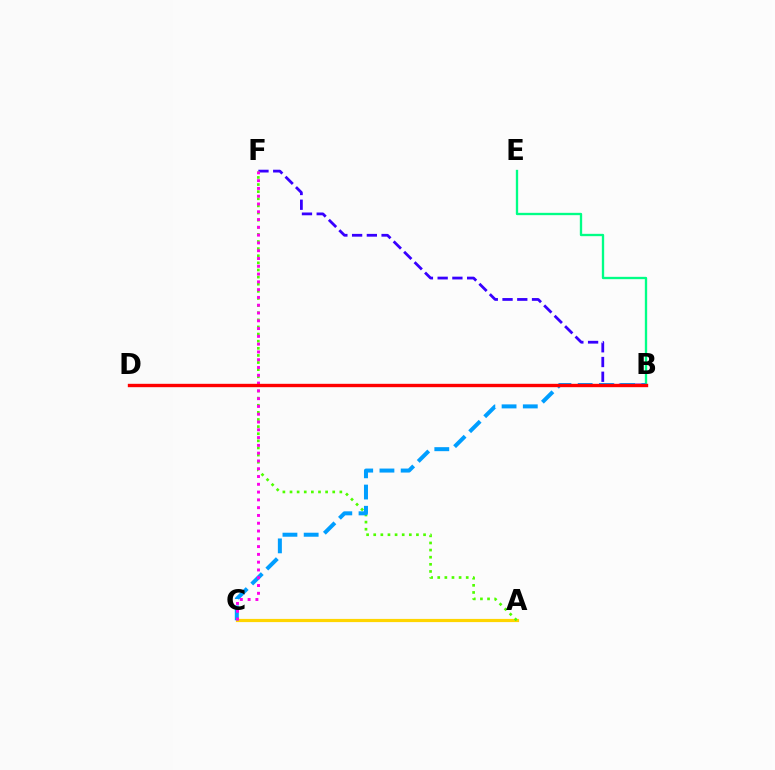{('B', 'E'): [{'color': '#00ff86', 'line_style': 'solid', 'thickness': 1.68}], ('A', 'C'): [{'color': '#ffd500', 'line_style': 'solid', 'thickness': 2.3}], ('B', 'F'): [{'color': '#3700ff', 'line_style': 'dashed', 'thickness': 2.0}], ('A', 'F'): [{'color': '#4fff00', 'line_style': 'dotted', 'thickness': 1.93}], ('B', 'C'): [{'color': '#009eff', 'line_style': 'dashed', 'thickness': 2.88}], ('C', 'F'): [{'color': '#ff00ed', 'line_style': 'dotted', 'thickness': 2.12}], ('B', 'D'): [{'color': '#ff0000', 'line_style': 'solid', 'thickness': 2.43}]}